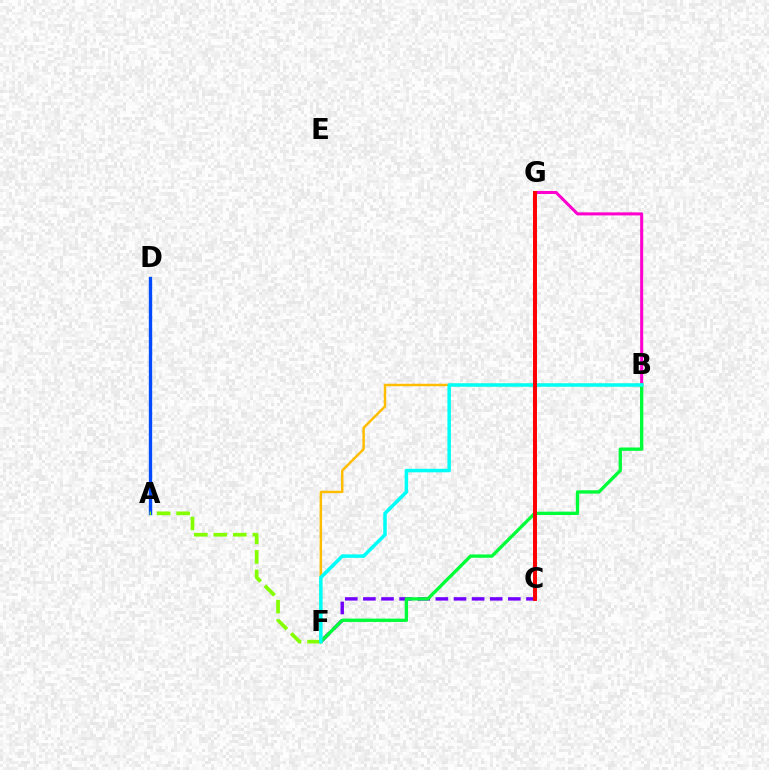{('B', 'G'): [{'color': '#ff00cf', 'line_style': 'solid', 'thickness': 2.19}], ('A', 'D'): [{'color': '#004bff', 'line_style': 'solid', 'thickness': 2.41}], ('C', 'F'): [{'color': '#7200ff', 'line_style': 'dashed', 'thickness': 2.46}], ('B', 'F'): [{'color': '#00ff39', 'line_style': 'solid', 'thickness': 2.39}, {'color': '#ffbd00', 'line_style': 'solid', 'thickness': 1.77}, {'color': '#00fff6', 'line_style': 'solid', 'thickness': 2.52}], ('A', 'F'): [{'color': '#84ff00', 'line_style': 'dashed', 'thickness': 2.65}], ('C', 'G'): [{'color': '#ff0000', 'line_style': 'solid', 'thickness': 2.84}]}